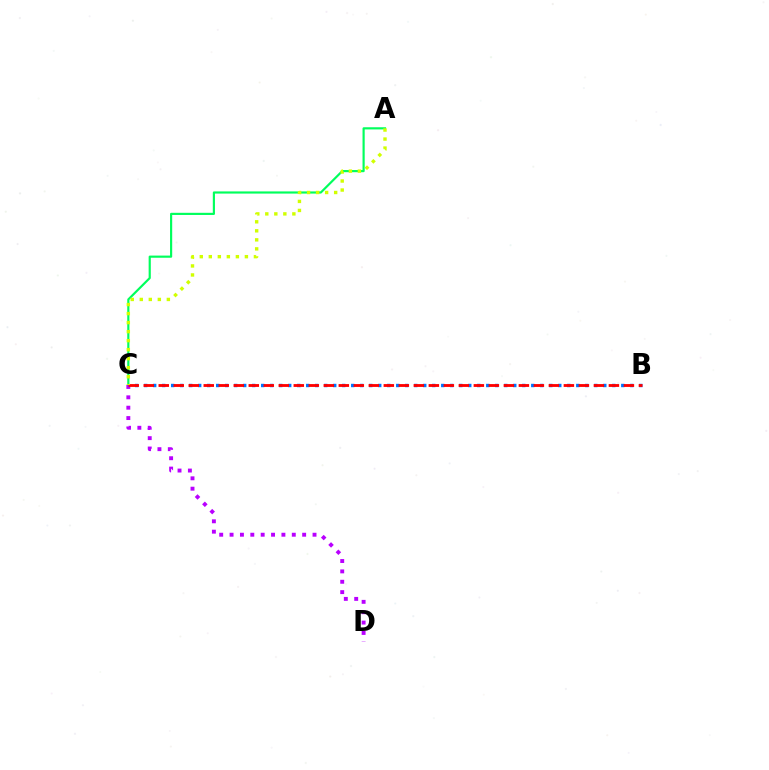{('A', 'C'): [{'color': '#00ff5c', 'line_style': 'solid', 'thickness': 1.56}, {'color': '#d1ff00', 'line_style': 'dotted', 'thickness': 2.45}], ('C', 'D'): [{'color': '#b900ff', 'line_style': 'dotted', 'thickness': 2.82}], ('B', 'C'): [{'color': '#0074ff', 'line_style': 'dotted', 'thickness': 2.45}, {'color': '#ff0000', 'line_style': 'dashed', 'thickness': 2.04}]}